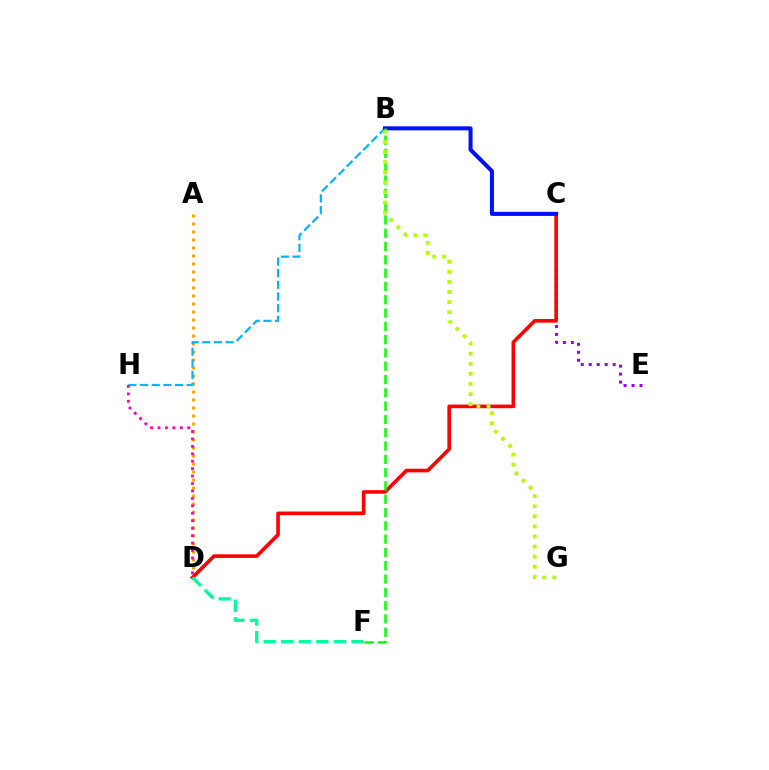{('A', 'D'): [{'color': '#ffa500', 'line_style': 'dotted', 'thickness': 2.17}], ('C', 'E'): [{'color': '#9b00ff', 'line_style': 'dotted', 'thickness': 2.17}], ('B', 'H'): [{'color': '#00b5ff', 'line_style': 'dashed', 'thickness': 1.58}], ('D', 'H'): [{'color': '#ff00bd', 'line_style': 'dotted', 'thickness': 2.02}], ('C', 'D'): [{'color': '#ff0000', 'line_style': 'solid', 'thickness': 2.6}], ('B', 'C'): [{'color': '#0010ff', 'line_style': 'solid', 'thickness': 2.91}], ('D', 'F'): [{'color': '#00ff9d', 'line_style': 'dashed', 'thickness': 2.39}], ('B', 'F'): [{'color': '#08ff00', 'line_style': 'dashed', 'thickness': 1.81}], ('B', 'G'): [{'color': '#b3ff00', 'line_style': 'dotted', 'thickness': 2.74}]}